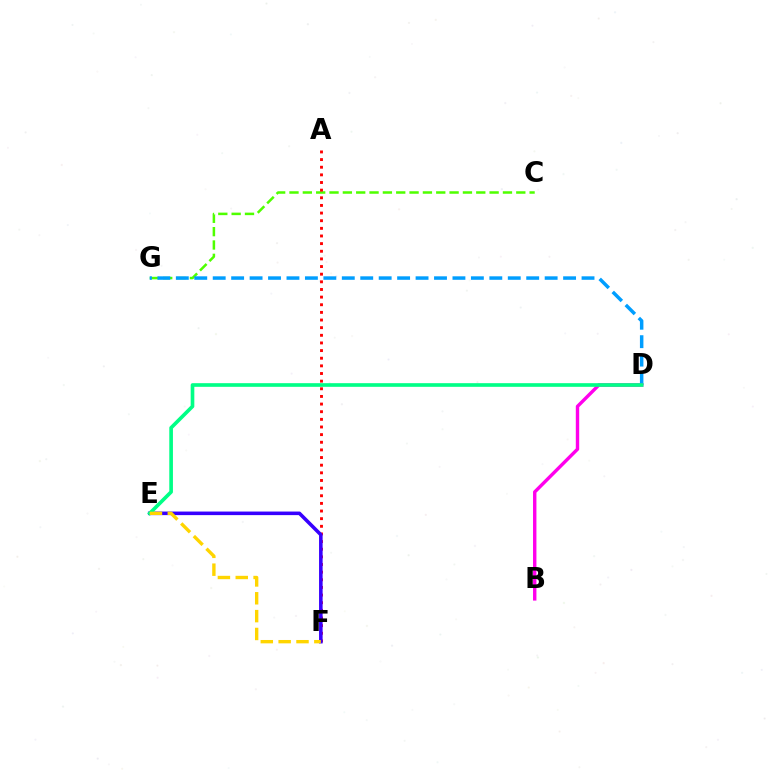{('C', 'G'): [{'color': '#4fff00', 'line_style': 'dashed', 'thickness': 1.81}], ('D', 'G'): [{'color': '#009eff', 'line_style': 'dashed', 'thickness': 2.51}], ('B', 'D'): [{'color': '#ff00ed', 'line_style': 'solid', 'thickness': 2.44}], ('A', 'F'): [{'color': '#ff0000', 'line_style': 'dotted', 'thickness': 2.08}], ('E', 'F'): [{'color': '#3700ff', 'line_style': 'solid', 'thickness': 2.57}, {'color': '#ffd500', 'line_style': 'dashed', 'thickness': 2.42}], ('D', 'E'): [{'color': '#00ff86', 'line_style': 'solid', 'thickness': 2.63}]}